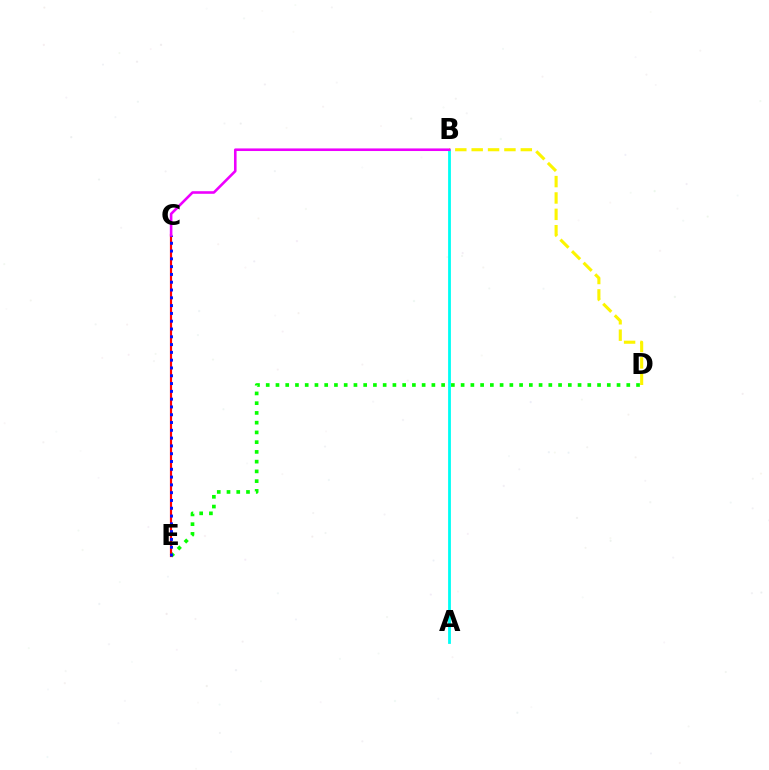{('D', 'E'): [{'color': '#08ff00', 'line_style': 'dotted', 'thickness': 2.65}], ('C', 'E'): [{'color': '#ff0000', 'line_style': 'solid', 'thickness': 1.57}, {'color': '#0010ff', 'line_style': 'dotted', 'thickness': 2.12}], ('A', 'B'): [{'color': '#00fff6', 'line_style': 'solid', 'thickness': 2.02}], ('B', 'D'): [{'color': '#fcf500', 'line_style': 'dashed', 'thickness': 2.22}], ('B', 'C'): [{'color': '#ee00ff', 'line_style': 'solid', 'thickness': 1.87}]}